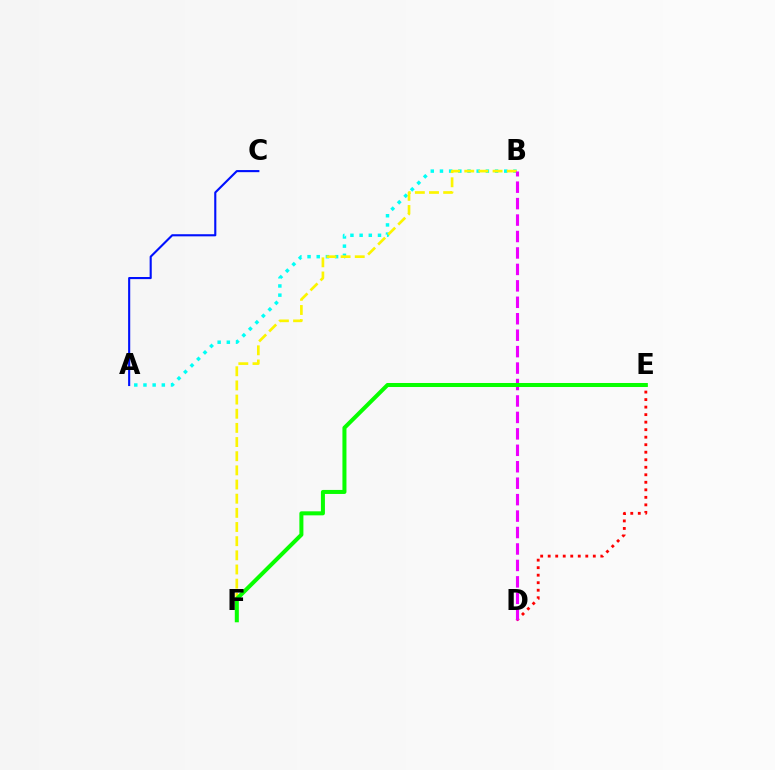{('A', 'B'): [{'color': '#00fff6', 'line_style': 'dotted', 'thickness': 2.49}], ('A', 'C'): [{'color': '#0010ff', 'line_style': 'solid', 'thickness': 1.52}], ('D', 'E'): [{'color': '#ff0000', 'line_style': 'dotted', 'thickness': 2.04}], ('B', 'F'): [{'color': '#fcf500', 'line_style': 'dashed', 'thickness': 1.92}], ('B', 'D'): [{'color': '#ee00ff', 'line_style': 'dashed', 'thickness': 2.23}], ('E', 'F'): [{'color': '#08ff00', 'line_style': 'solid', 'thickness': 2.9}]}